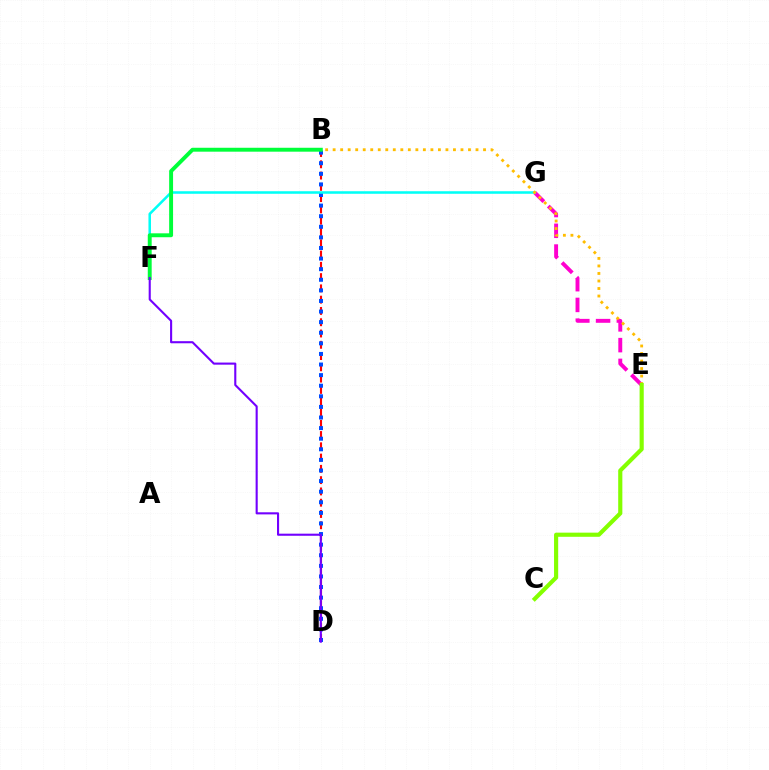{('B', 'D'): [{'color': '#ff0000', 'line_style': 'dashed', 'thickness': 1.53}, {'color': '#004bff', 'line_style': 'dotted', 'thickness': 2.88}], ('E', 'G'): [{'color': '#ff00cf', 'line_style': 'dashed', 'thickness': 2.82}], ('F', 'G'): [{'color': '#00fff6', 'line_style': 'solid', 'thickness': 1.83}], ('B', 'E'): [{'color': '#ffbd00', 'line_style': 'dotted', 'thickness': 2.04}], ('B', 'F'): [{'color': '#00ff39', 'line_style': 'solid', 'thickness': 2.82}], ('D', 'F'): [{'color': '#7200ff', 'line_style': 'solid', 'thickness': 1.52}], ('C', 'E'): [{'color': '#84ff00', 'line_style': 'solid', 'thickness': 2.99}]}